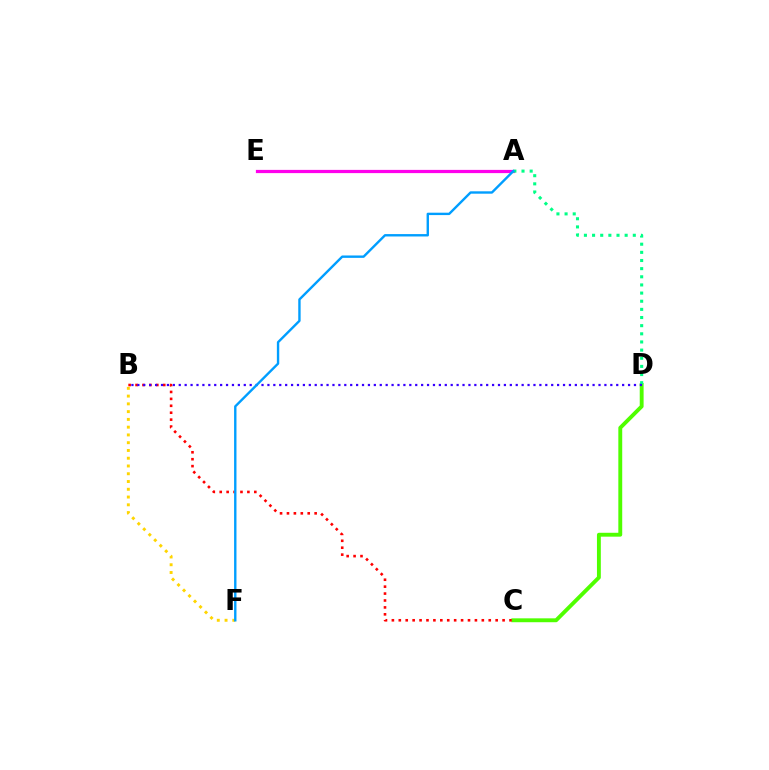{('B', 'F'): [{'color': '#ffd500', 'line_style': 'dotted', 'thickness': 2.11}], ('A', 'E'): [{'color': '#ff00ed', 'line_style': 'solid', 'thickness': 2.32}], ('C', 'D'): [{'color': '#4fff00', 'line_style': 'solid', 'thickness': 2.79}], ('B', 'C'): [{'color': '#ff0000', 'line_style': 'dotted', 'thickness': 1.88}], ('A', 'D'): [{'color': '#00ff86', 'line_style': 'dotted', 'thickness': 2.21}], ('B', 'D'): [{'color': '#3700ff', 'line_style': 'dotted', 'thickness': 1.61}], ('A', 'F'): [{'color': '#009eff', 'line_style': 'solid', 'thickness': 1.72}]}